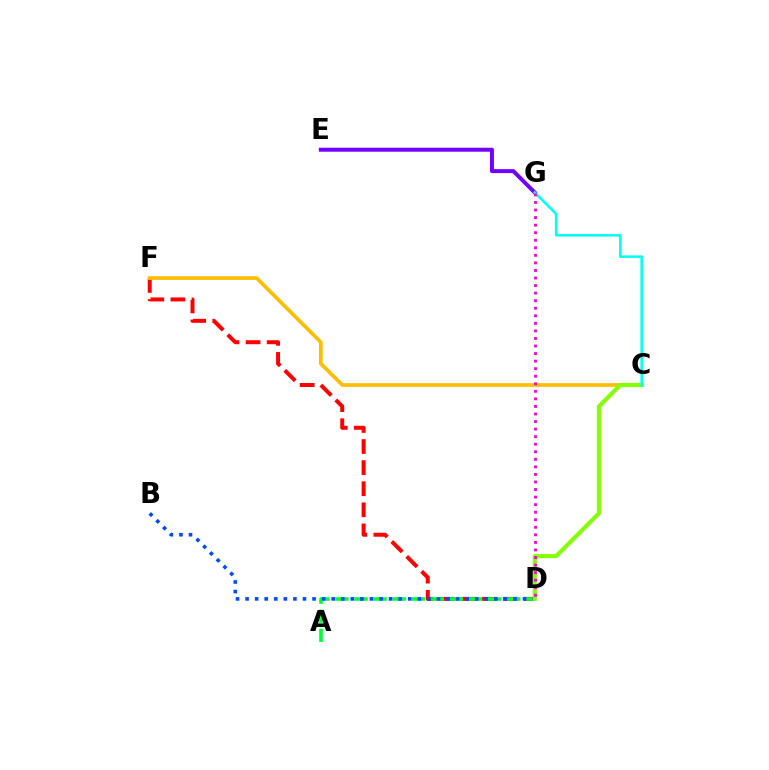{('D', 'F'): [{'color': '#ff0000', 'line_style': 'dashed', 'thickness': 2.86}], ('A', 'D'): [{'color': '#00ff39', 'line_style': 'dashed', 'thickness': 2.59}], ('B', 'D'): [{'color': '#004bff', 'line_style': 'dotted', 'thickness': 2.6}], ('C', 'F'): [{'color': '#ffbd00', 'line_style': 'solid', 'thickness': 2.64}], ('E', 'G'): [{'color': '#7200ff', 'line_style': 'solid', 'thickness': 2.86}], ('C', 'D'): [{'color': '#84ff00', 'line_style': 'solid', 'thickness': 2.96}], ('C', 'G'): [{'color': '#00fff6', 'line_style': 'solid', 'thickness': 1.84}], ('D', 'G'): [{'color': '#ff00cf', 'line_style': 'dotted', 'thickness': 2.05}]}